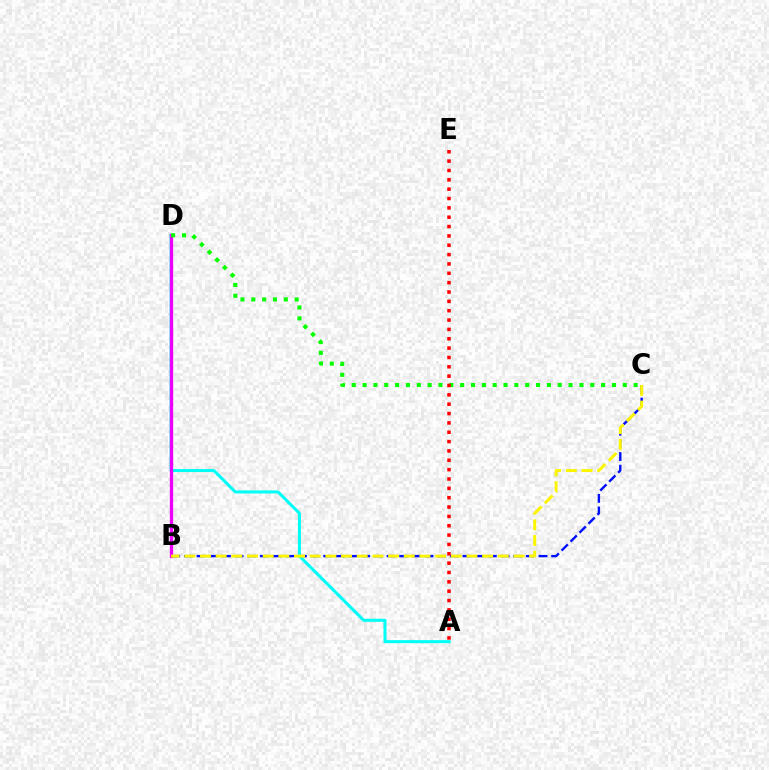{('B', 'C'): [{'color': '#0010ff', 'line_style': 'dashed', 'thickness': 1.72}, {'color': '#fcf500', 'line_style': 'dashed', 'thickness': 2.13}], ('A', 'D'): [{'color': '#00fff6', 'line_style': 'solid', 'thickness': 2.18}], ('B', 'D'): [{'color': '#ee00ff', 'line_style': 'solid', 'thickness': 2.39}], ('C', 'D'): [{'color': '#08ff00', 'line_style': 'dotted', 'thickness': 2.95}], ('A', 'E'): [{'color': '#ff0000', 'line_style': 'dotted', 'thickness': 2.54}]}